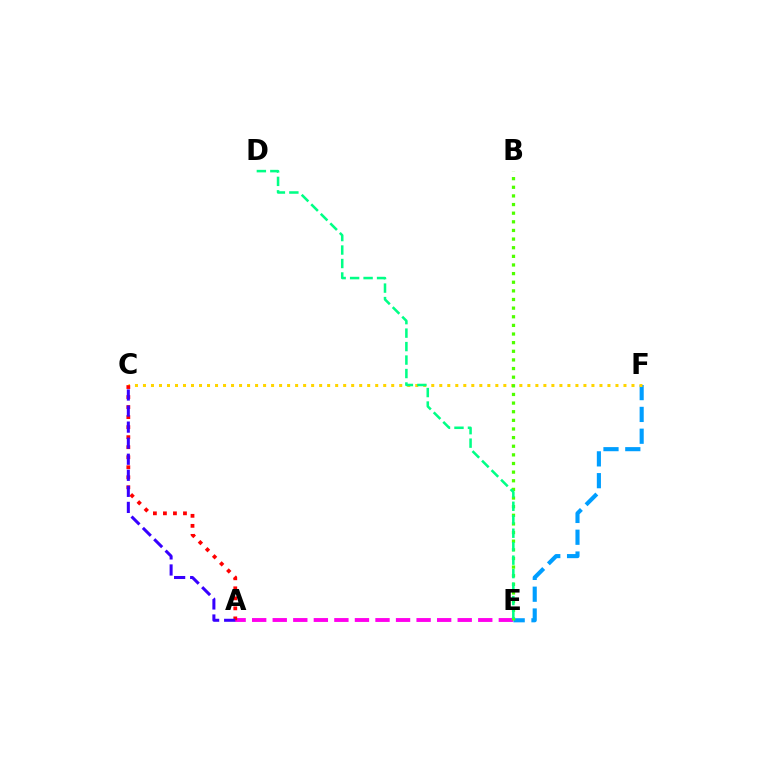{('E', 'F'): [{'color': '#009eff', 'line_style': 'dashed', 'thickness': 2.96}], ('C', 'F'): [{'color': '#ffd500', 'line_style': 'dotted', 'thickness': 2.18}], ('A', 'E'): [{'color': '#ff00ed', 'line_style': 'dashed', 'thickness': 2.79}], ('A', 'C'): [{'color': '#ff0000', 'line_style': 'dotted', 'thickness': 2.72}, {'color': '#3700ff', 'line_style': 'dashed', 'thickness': 2.18}], ('B', 'E'): [{'color': '#4fff00', 'line_style': 'dotted', 'thickness': 2.35}], ('D', 'E'): [{'color': '#00ff86', 'line_style': 'dashed', 'thickness': 1.83}]}